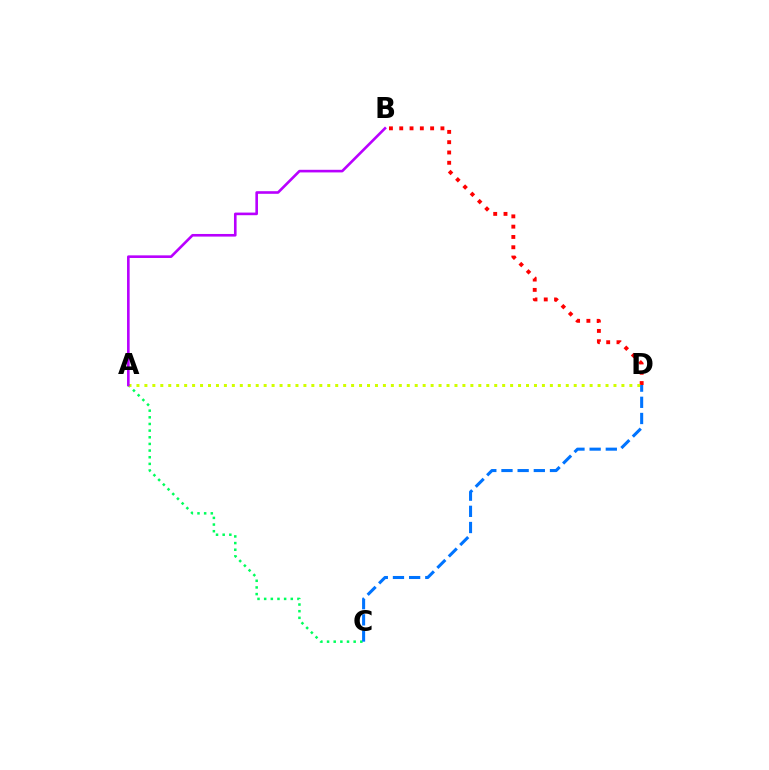{('A', 'C'): [{'color': '#00ff5c', 'line_style': 'dotted', 'thickness': 1.81}], ('B', 'D'): [{'color': '#ff0000', 'line_style': 'dotted', 'thickness': 2.8}], ('A', 'D'): [{'color': '#d1ff00', 'line_style': 'dotted', 'thickness': 2.16}], ('A', 'B'): [{'color': '#b900ff', 'line_style': 'solid', 'thickness': 1.88}], ('C', 'D'): [{'color': '#0074ff', 'line_style': 'dashed', 'thickness': 2.2}]}